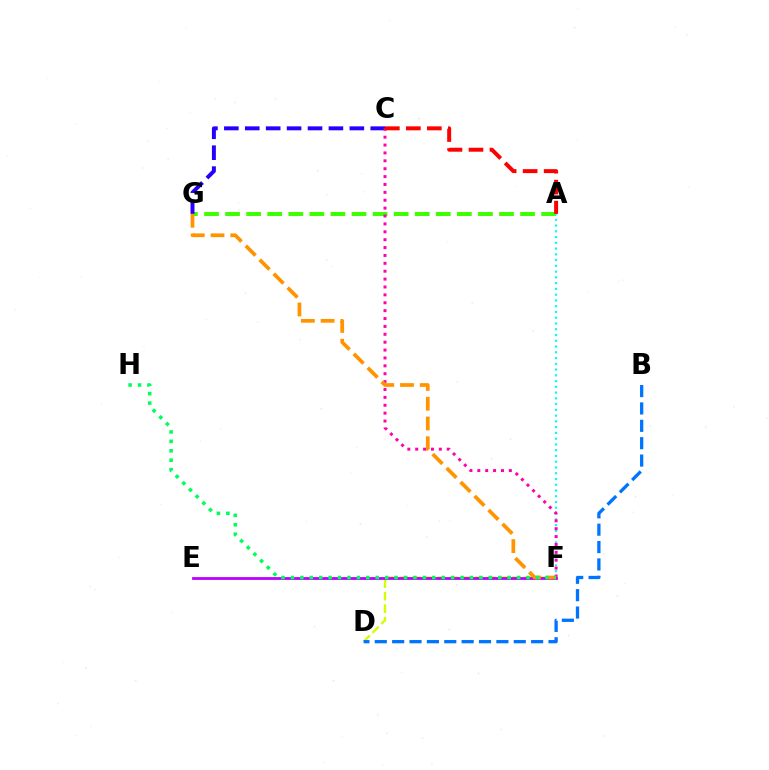{('D', 'F'): [{'color': '#d1ff00', 'line_style': 'dashed', 'thickness': 1.7}], ('A', 'G'): [{'color': '#3dff00', 'line_style': 'dashed', 'thickness': 2.86}], ('A', 'F'): [{'color': '#00fff6', 'line_style': 'dotted', 'thickness': 1.56}], ('E', 'F'): [{'color': '#b900ff', 'line_style': 'solid', 'thickness': 2.0}], ('C', 'G'): [{'color': '#2500ff', 'line_style': 'dashed', 'thickness': 2.84}], ('C', 'F'): [{'color': '#ff00ac', 'line_style': 'dotted', 'thickness': 2.14}], ('F', 'G'): [{'color': '#ff9400', 'line_style': 'dashed', 'thickness': 2.68}], ('F', 'H'): [{'color': '#00ff5c', 'line_style': 'dotted', 'thickness': 2.56}], ('A', 'C'): [{'color': '#ff0000', 'line_style': 'dashed', 'thickness': 2.85}], ('B', 'D'): [{'color': '#0074ff', 'line_style': 'dashed', 'thickness': 2.36}]}